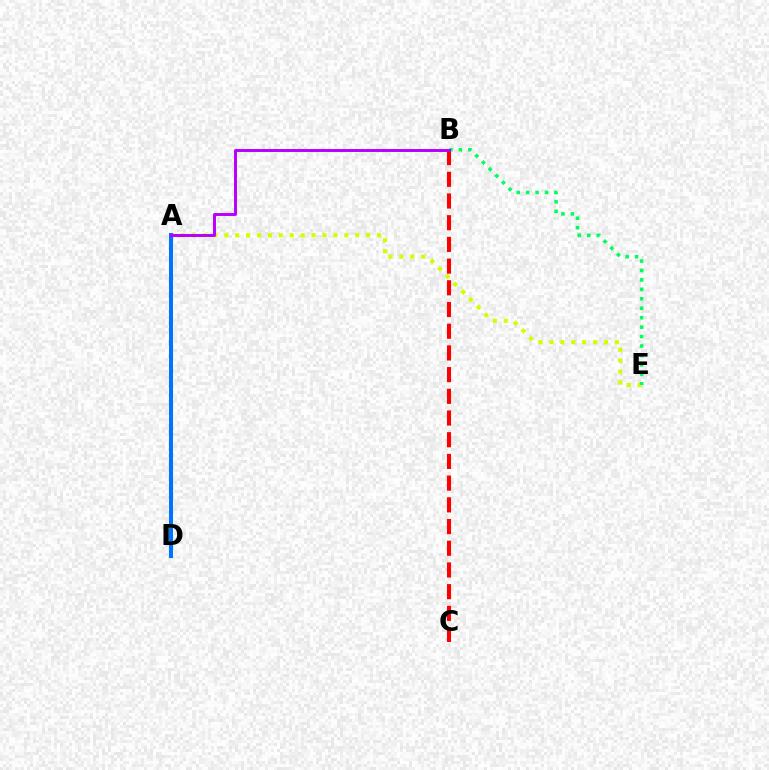{('A', 'E'): [{'color': '#d1ff00', 'line_style': 'dotted', 'thickness': 2.97}], ('A', 'D'): [{'color': '#0074ff', 'line_style': 'solid', 'thickness': 2.9}], ('B', 'C'): [{'color': '#ff0000', 'line_style': 'dashed', 'thickness': 2.95}], ('B', 'E'): [{'color': '#00ff5c', 'line_style': 'dotted', 'thickness': 2.57}], ('A', 'B'): [{'color': '#b900ff', 'line_style': 'solid', 'thickness': 2.13}]}